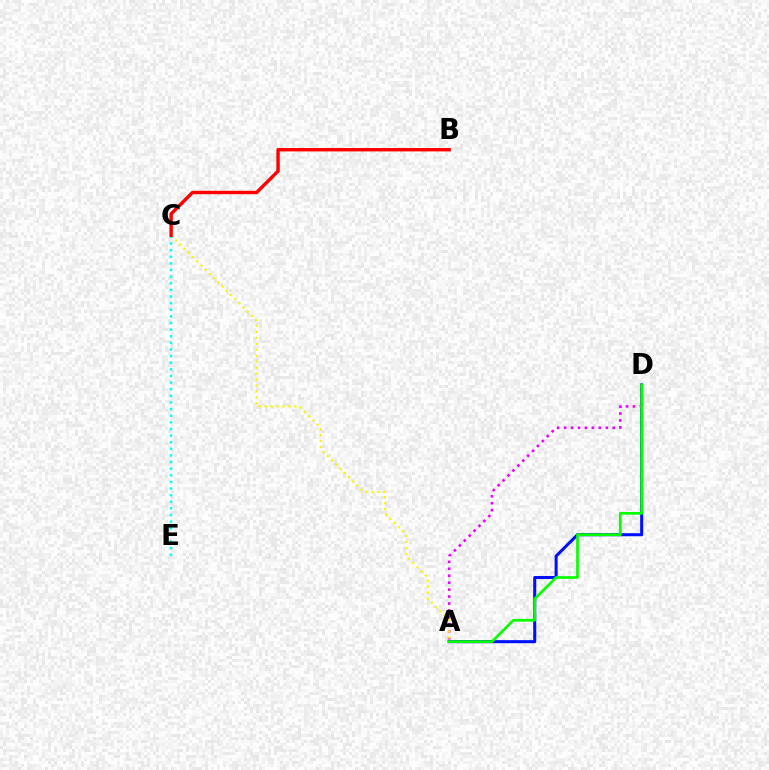{('C', 'E'): [{'color': '#00fff6', 'line_style': 'dotted', 'thickness': 1.8}], ('A', 'D'): [{'color': '#0010ff', 'line_style': 'solid', 'thickness': 2.19}, {'color': '#ee00ff', 'line_style': 'dotted', 'thickness': 1.89}, {'color': '#08ff00', 'line_style': 'solid', 'thickness': 1.94}], ('A', 'C'): [{'color': '#fcf500', 'line_style': 'dotted', 'thickness': 1.62}], ('B', 'C'): [{'color': '#ff0000', 'line_style': 'solid', 'thickness': 2.44}]}